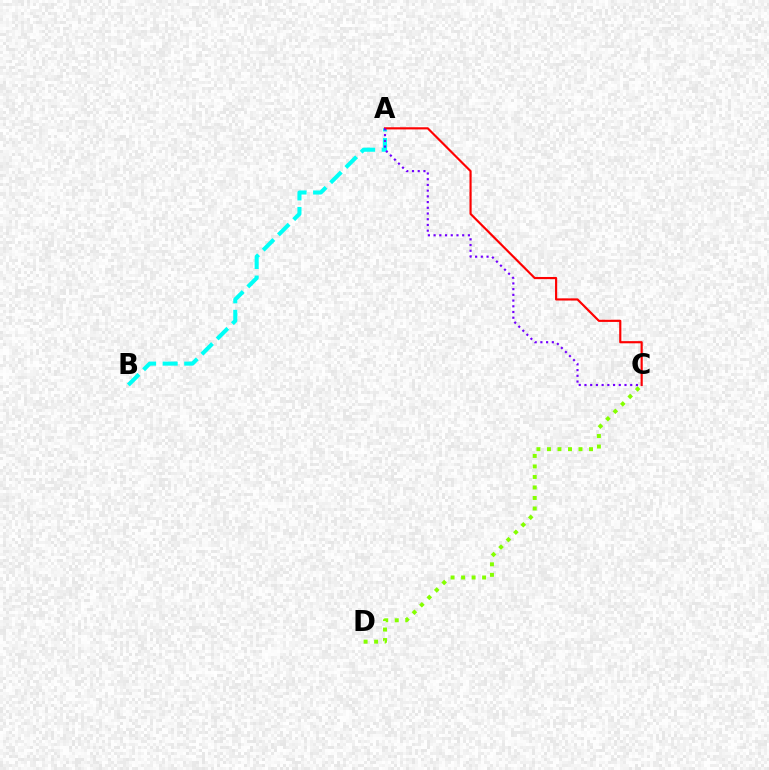{('C', 'D'): [{'color': '#84ff00', 'line_style': 'dotted', 'thickness': 2.86}], ('A', 'B'): [{'color': '#00fff6', 'line_style': 'dashed', 'thickness': 2.93}], ('A', 'C'): [{'color': '#ff0000', 'line_style': 'solid', 'thickness': 1.56}, {'color': '#7200ff', 'line_style': 'dotted', 'thickness': 1.55}]}